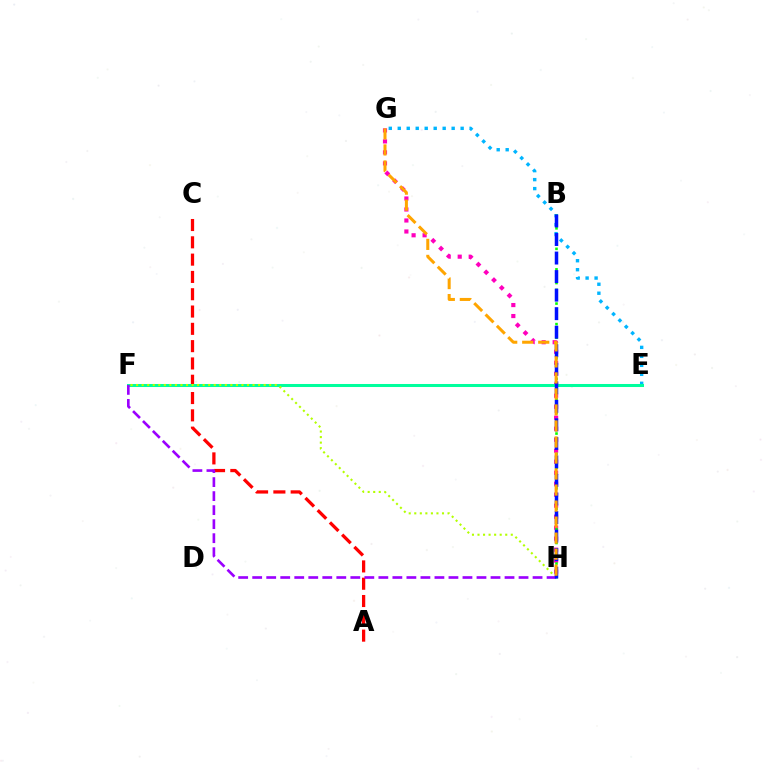{('A', 'C'): [{'color': '#ff0000', 'line_style': 'dashed', 'thickness': 2.35}], ('E', 'G'): [{'color': '#00b5ff', 'line_style': 'dotted', 'thickness': 2.44}], ('G', 'H'): [{'color': '#ff00bd', 'line_style': 'dotted', 'thickness': 2.99}, {'color': '#ffa500', 'line_style': 'dashed', 'thickness': 2.18}], ('E', 'F'): [{'color': '#00ff9d', 'line_style': 'solid', 'thickness': 2.17}], ('B', 'H'): [{'color': '#08ff00', 'line_style': 'dotted', 'thickness': 1.86}, {'color': '#0010ff', 'line_style': 'dashed', 'thickness': 2.52}], ('F', 'H'): [{'color': '#b3ff00', 'line_style': 'dotted', 'thickness': 1.51}, {'color': '#9b00ff', 'line_style': 'dashed', 'thickness': 1.9}]}